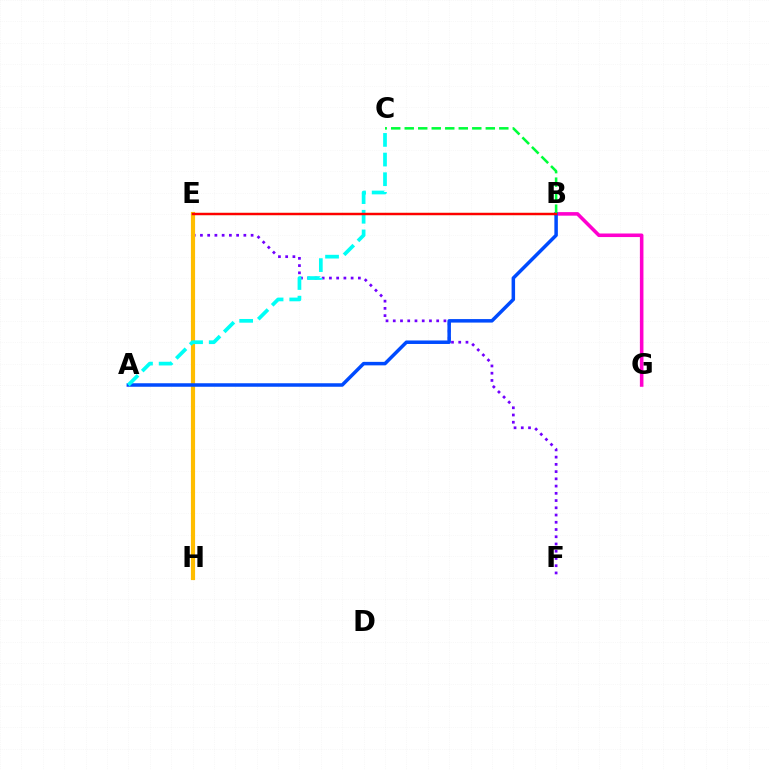{('E', 'F'): [{'color': '#7200ff', 'line_style': 'dotted', 'thickness': 1.97}], ('E', 'H'): [{'color': '#ffbd00', 'line_style': 'solid', 'thickness': 3.0}], ('B', 'G'): [{'color': '#ff00cf', 'line_style': 'solid', 'thickness': 2.56}], ('B', 'E'): [{'color': '#84ff00', 'line_style': 'solid', 'thickness': 1.53}, {'color': '#ff0000', 'line_style': 'solid', 'thickness': 1.74}], ('A', 'B'): [{'color': '#004bff', 'line_style': 'solid', 'thickness': 2.52}], ('B', 'C'): [{'color': '#00ff39', 'line_style': 'dashed', 'thickness': 1.84}], ('A', 'C'): [{'color': '#00fff6', 'line_style': 'dashed', 'thickness': 2.67}]}